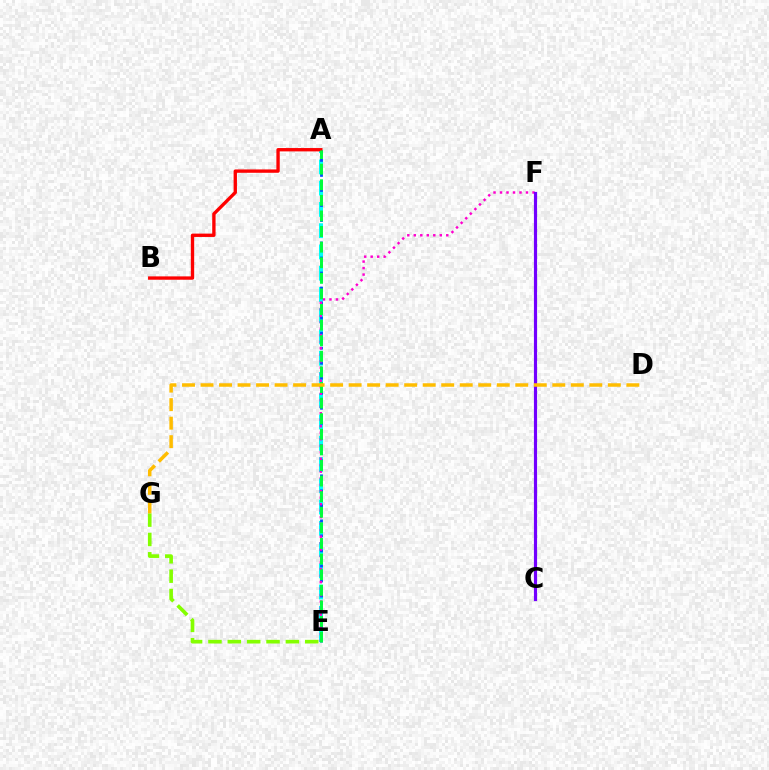{('A', 'E'): [{'color': '#00fff6', 'line_style': 'dashed', 'thickness': 2.89}, {'color': '#004bff', 'line_style': 'dotted', 'thickness': 2.04}, {'color': '#00ff39', 'line_style': 'dashed', 'thickness': 2.12}], ('A', 'B'): [{'color': '#ff0000', 'line_style': 'solid', 'thickness': 2.41}], ('E', 'F'): [{'color': '#ff00cf', 'line_style': 'dotted', 'thickness': 1.76}], ('E', 'G'): [{'color': '#84ff00', 'line_style': 'dashed', 'thickness': 2.63}], ('C', 'F'): [{'color': '#7200ff', 'line_style': 'solid', 'thickness': 2.27}], ('D', 'G'): [{'color': '#ffbd00', 'line_style': 'dashed', 'thickness': 2.52}]}